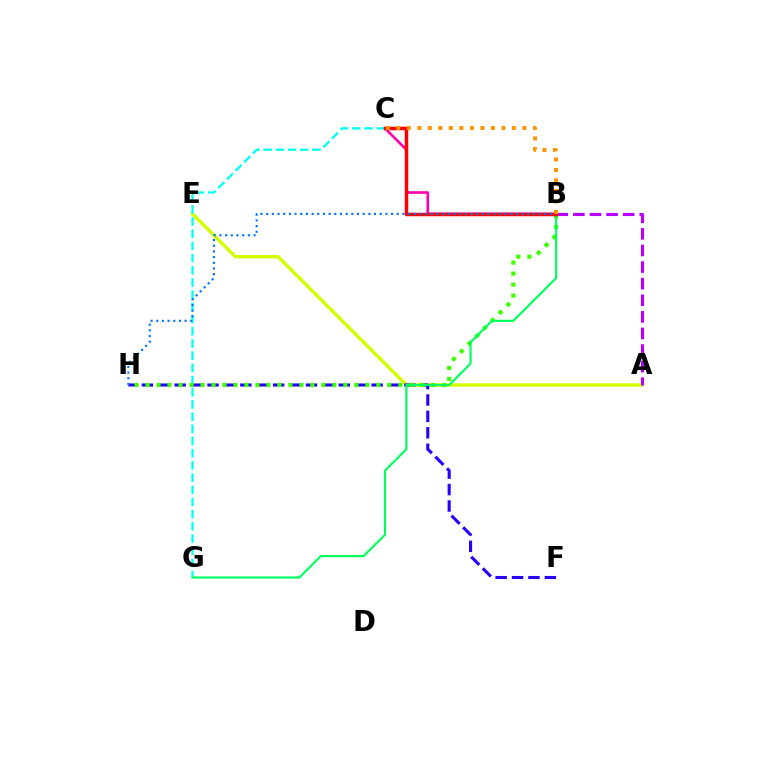{('A', 'E'): [{'color': '#d1ff00', 'line_style': 'solid', 'thickness': 2.45}], ('F', 'H'): [{'color': '#2500ff', 'line_style': 'dashed', 'thickness': 2.23}], ('B', 'C'): [{'color': '#ff00ac', 'line_style': 'solid', 'thickness': 1.9}, {'color': '#ff0000', 'line_style': 'solid', 'thickness': 2.52}, {'color': '#ff9400', 'line_style': 'dotted', 'thickness': 2.86}], ('A', 'B'): [{'color': '#b900ff', 'line_style': 'dashed', 'thickness': 2.25}], ('C', 'G'): [{'color': '#00fff6', 'line_style': 'dashed', 'thickness': 1.66}], ('B', 'H'): [{'color': '#3dff00', 'line_style': 'dotted', 'thickness': 2.99}, {'color': '#0074ff', 'line_style': 'dotted', 'thickness': 1.54}], ('B', 'G'): [{'color': '#00ff5c', 'line_style': 'solid', 'thickness': 1.55}]}